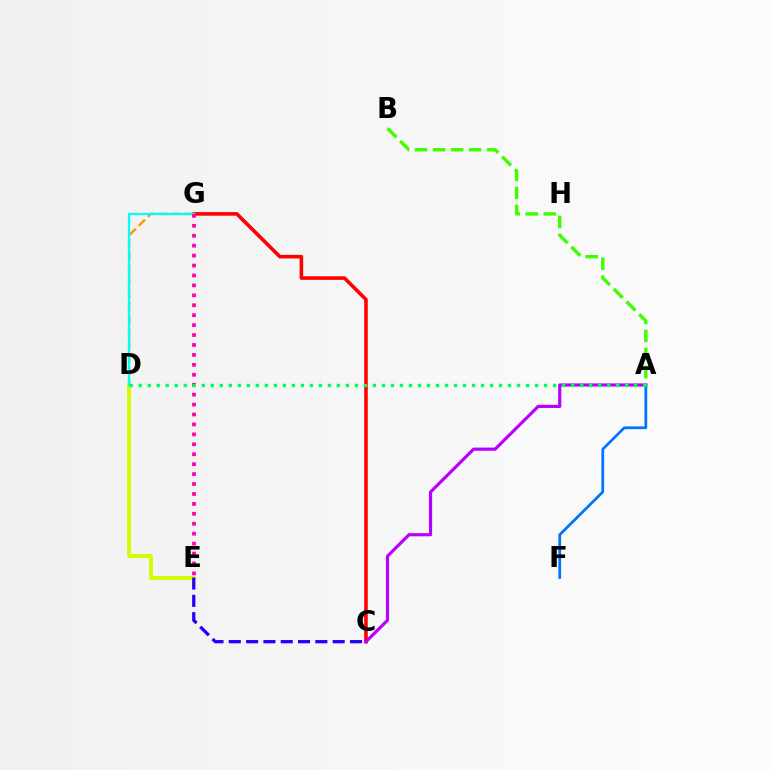{('D', 'E'): [{'color': '#d1ff00', 'line_style': 'solid', 'thickness': 2.79}], ('C', 'G'): [{'color': '#ff0000', 'line_style': 'solid', 'thickness': 2.58}], ('D', 'G'): [{'color': '#ff9400', 'line_style': 'dashed', 'thickness': 1.74}, {'color': '#00fff6', 'line_style': 'solid', 'thickness': 1.68}], ('A', 'C'): [{'color': '#b900ff', 'line_style': 'solid', 'thickness': 2.28}], ('E', 'G'): [{'color': '#ff00ac', 'line_style': 'dotted', 'thickness': 2.7}], ('A', 'F'): [{'color': '#0074ff', 'line_style': 'solid', 'thickness': 1.98}], ('A', 'B'): [{'color': '#3dff00', 'line_style': 'dashed', 'thickness': 2.45}], ('A', 'D'): [{'color': '#00ff5c', 'line_style': 'dotted', 'thickness': 2.45}], ('C', 'E'): [{'color': '#2500ff', 'line_style': 'dashed', 'thickness': 2.35}]}